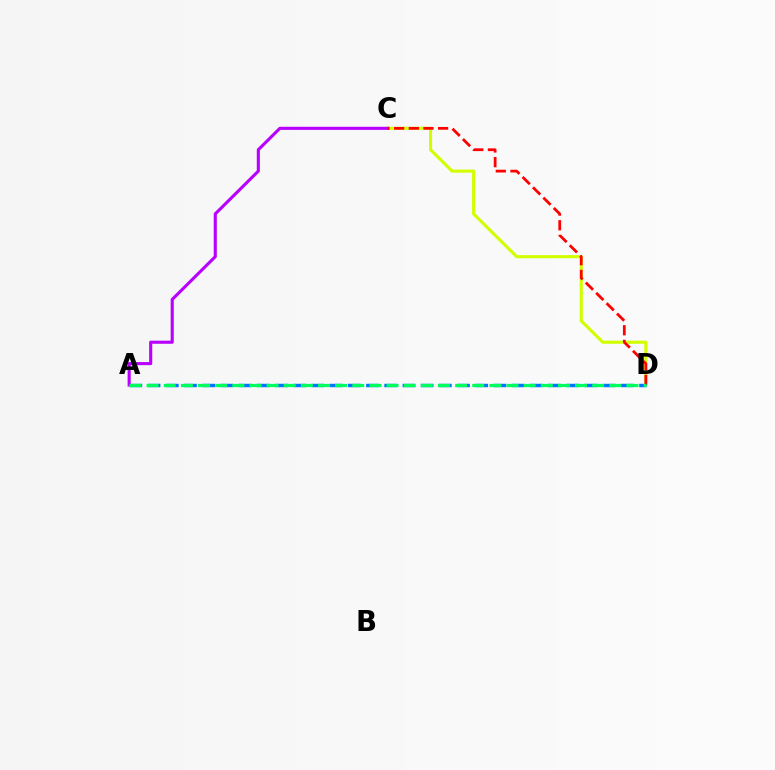{('C', 'D'): [{'color': '#d1ff00', 'line_style': 'solid', 'thickness': 2.25}, {'color': '#ff0000', 'line_style': 'dashed', 'thickness': 1.99}], ('A', 'C'): [{'color': '#b900ff', 'line_style': 'solid', 'thickness': 2.23}], ('A', 'D'): [{'color': '#0074ff', 'line_style': 'dashed', 'thickness': 2.47}, {'color': '#00ff5c', 'line_style': 'dashed', 'thickness': 2.33}]}